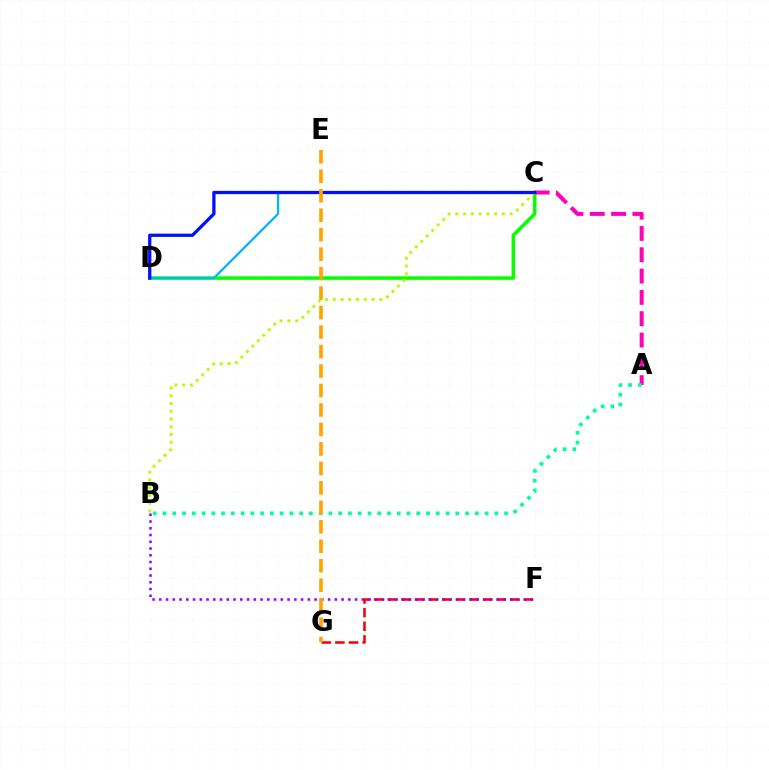{('C', 'D'): [{'color': '#08ff00', 'line_style': 'solid', 'thickness': 2.55}, {'color': '#00b5ff', 'line_style': 'solid', 'thickness': 1.65}, {'color': '#0010ff', 'line_style': 'solid', 'thickness': 2.36}], ('A', 'C'): [{'color': '#ff00bd', 'line_style': 'dashed', 'thickness': 2.9}], ('F', 'G'): [{'color': '#ff0000', 'line_style': 'dashed', 'thickness': 1.85}], ('B', 'C'): [{'color': '#b3ff00', 'line_style': 'dotted', 'thickness': 2.11}], ('A', 'B'): [{'color': '#00ff9d', 'line_style': 'dotted', 'thickness': 2.65}], ('B', 'F'): [{'color': '#9b00ff', 'line_style': 'dotted', 'thickness': 1.83}], ('E', 'G'): [{'color': '#ffa500', 'line_style': 'dashed', 'thickness': 2.65}]}